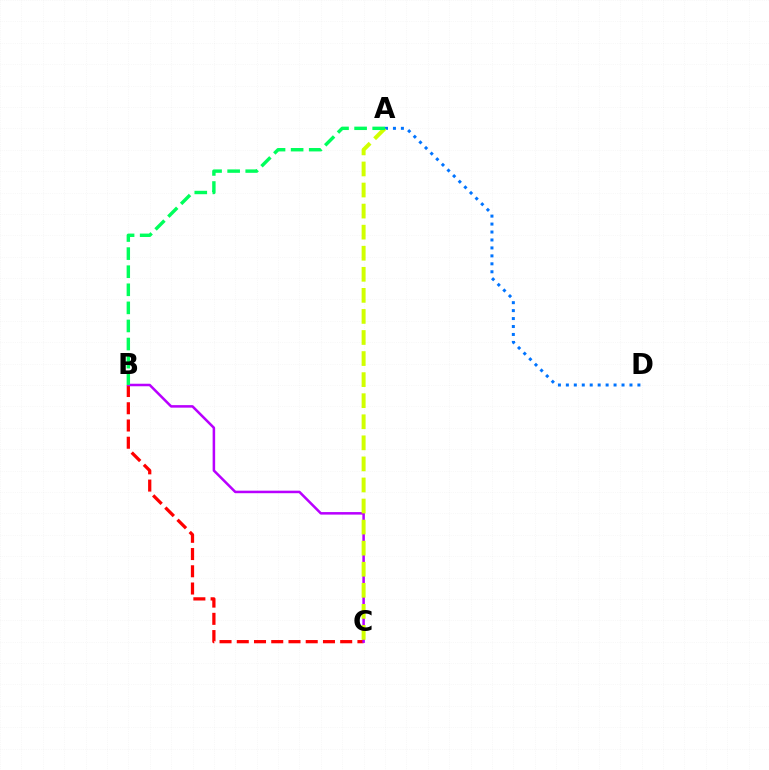{('B', 'C'): [{'color': '#ff0000', 'line_style': 'dashed', 'thickness': 2.34}, {'color': '#b900ff', 'line_style': 'solid', 'thickness': 1.82}], ('A', 'D'): [{'color': '#0074ff', 'line_style': 'dotted', 'thickness': 2.16}], ('A', 'C'): [{'color': '#d1ff00', 'line_style': 'dashed', 'thickness': 2.86}], ('A', 'B'): [{'color': '#00ff5c', 'line_style': 'dashed', 'thickness': 2.46}]}